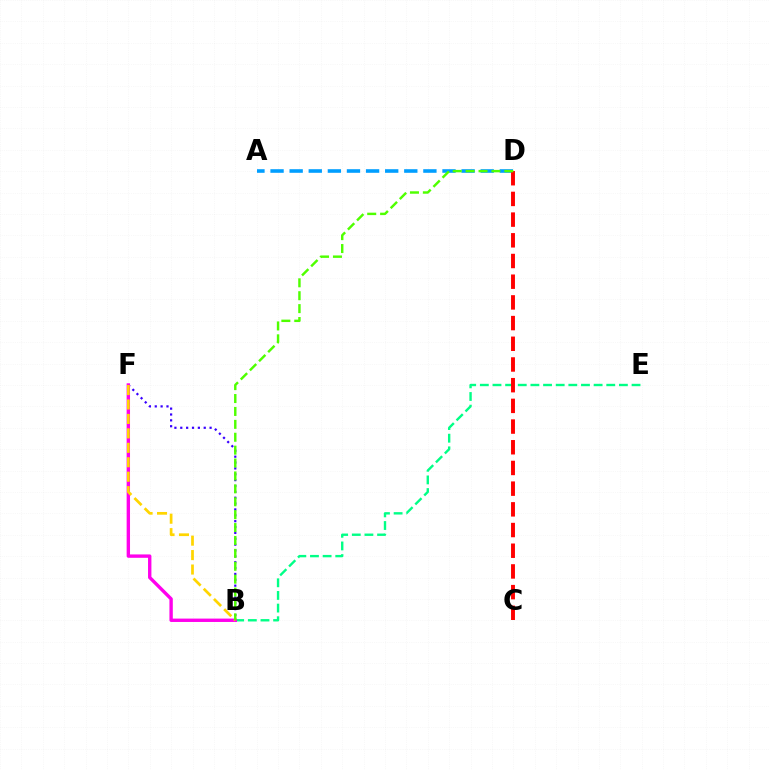{('B', 'E'): [{'color': '#00ff86', 'line_style': 'dashed', 'thickness': 1.72}], ('A', 'D'): [{'color': '#009eff', 'line_style': 'dashed', 'thickness': 2.6}], ('B', 'F'): [{'color': '#3700ff', 'line_style': 'dotted', 'thickness': 1.59}, {'color': '#ff00ed', 'line_style': 'solid', 'thickness': 2.43}, {'color': '#ffd500', 'line_style': 'dashed', 'thickness': 1.96}], ('C', 'D'): [{'color': '#ff0000', 'line_style': 'dashed', 'thickness': 2.81}], ('B', 'D'): [{'color': '#4fff00', 'line_style': 'dashed', 'thickness': 1.75}]}